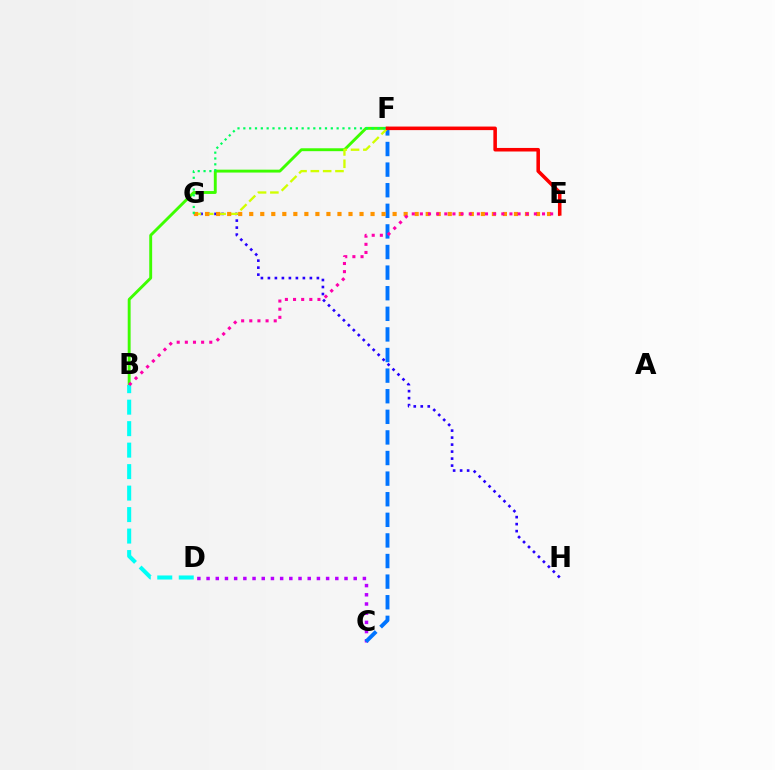{('G', 'H'): [{'color': '#2500ff', 'line_style': 'dotted', 'thickness': 1.9}], ('C', 'D'): [{'color': '#b900ff', 'line_style': 'dotted', 'thickness': 2.5}], ('B', 'F'): [{'color': '#3dff00', 'line_style': 'solid', 'thickness': 2.09}], ('C', 'F'): [{'color': '#0074ff', 'line_style': 'dashed', 'thickness': 2.8}], ('F', 'G'): [{'color': '#d1ff00', 'line_style': 'dashed', 'thickness': 1.67}, {'color': '#00ff5c', 'line_style': 'dotted', 'thickness': 1.58}], ('B', 'D'): [{'color': '#00fff6', 'line_style': 'dashed', 'thickness': 2.92}], ('E', 'G'): [{'color': '#ff9400', 'line_style': 'dotted', 'thickness': 3.0}], ('B', 'E'): [{'color': '#ff00ac', 'line_style': 'dotted', 'thickness': 2.21}], ('E', 'F'): [{'color': '#ff0000', 'line_style': 'solid', 'thickness': 2.56}]}